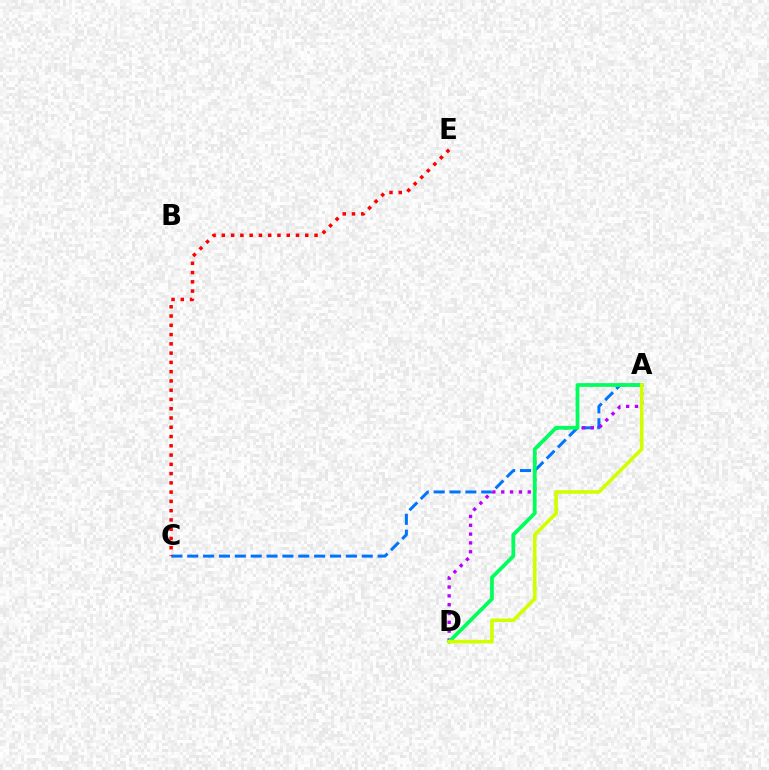{('A', 'C'): [{'color': '#0074ff', 'line_style': 'dashed', 'thickness': 2.15}], ('A', 'D'): [{'color': '#b900ff', 'line_style': 'dotted', 'thickness': 2.4}, {'color': '#00ff5c', 'line_style': 'solid', 'thickness': 2.71}, {'color': '#d1ff00', 'line_style': 'solid', 'thickness': 2.6}], ('C', 'E'): [{'color': '#ff0000', 'line_style': 'dotted', 'thickness': 2.52}]}